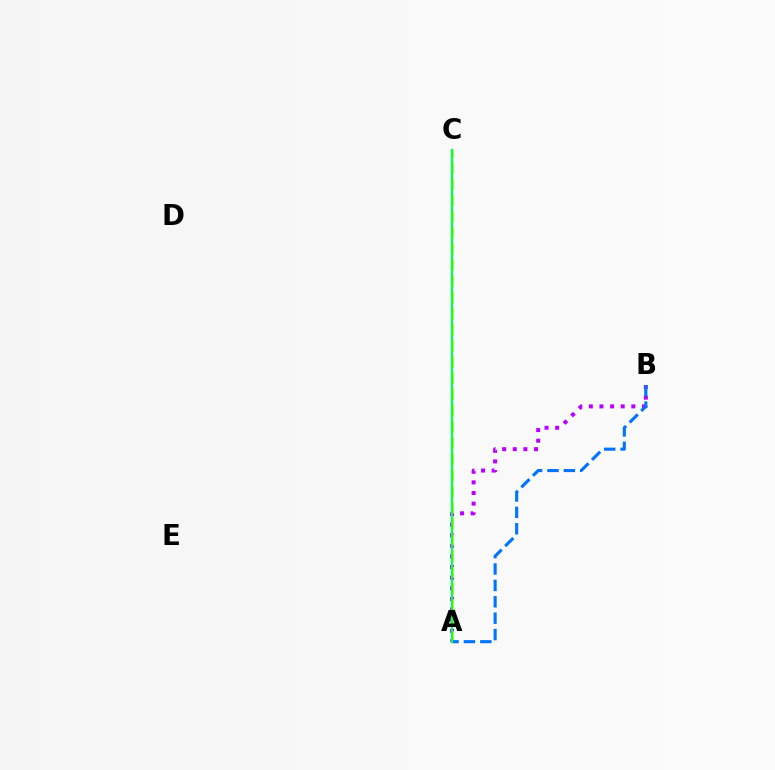{('A', 'B'): [{'color': '#b900ff', 'line_style': 'dotted', 'thickness': 2.89}, {'color': '#0074ff', 'line_style': 'dashed', 'thickness': 2.23}], ('A', 'C'): [{'color': '#d1ff00', 'line_style': 'dashed', 'thickness': 2.2}, {'color': '#ff0000', 'line_style': 'solid', 'thickness': 1.51}, {'color': '#00ff5c', 'line_style': 'solid', 'thickness': 1.63}]}